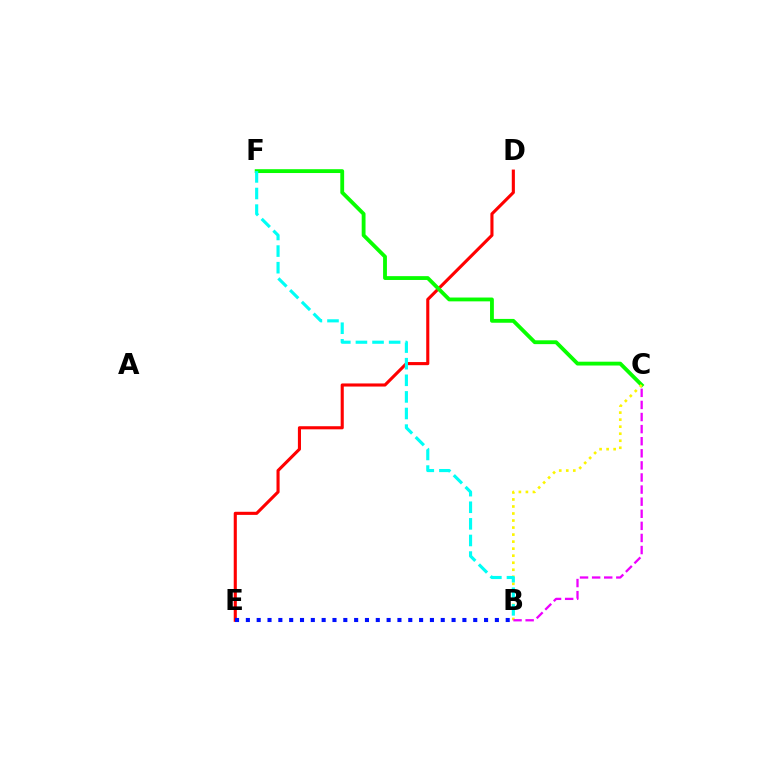{('D', 'E'): [{'color': '#ff0000', 'line_style': 'solid', 'thickness': 2.23}], ('C', 'F'): [{'color': '#08ff00', 'line_style': 'solid', 'thickness': 2.76}], ('B', 'C'): [{'color': '#fcf500', 'line_style': 'dotted', 'thickness': 1.91}, {'color': '#ee00ff', 'line_style': 'dashed', 'thickness': 1.64}], ('B', 'E'): [{'color': '#0010ff', 'line_style': 'dotted', 'thickness': 2.94}], ('B', 'F'): [{'color': '#00fff6', 'line_style': 'dashed', 'thickness': 2.26}]}